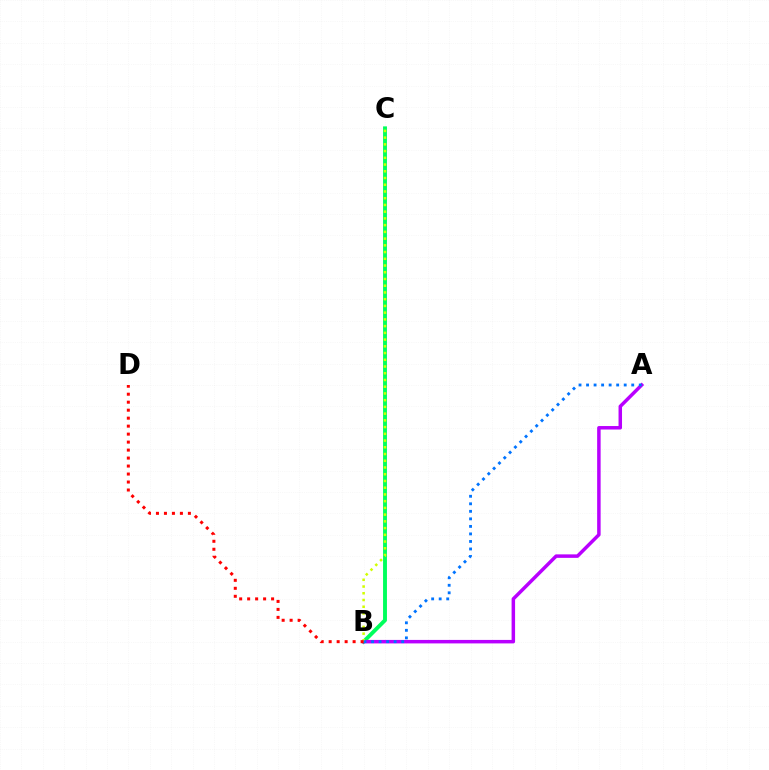{('B', 'C'): [{'color': '#00ff5c', 'line_style': 'solid', 'thickness': 2.8}, {'color': '#d1ff00', 'line_style': 'dotted', 'thickness': 1.83}], ('A', 'B'): [{'color': '#b900ff', 'line_style': 'solid', 'thickness': 2.51}, {'color': '#0074ff', 'line_style': 'dotted', 'thickness': 2.05}], ('B', 'D'): [{'color': '#ff0000', 'line_style': 'dotted', 'thickness': 2.17}]}